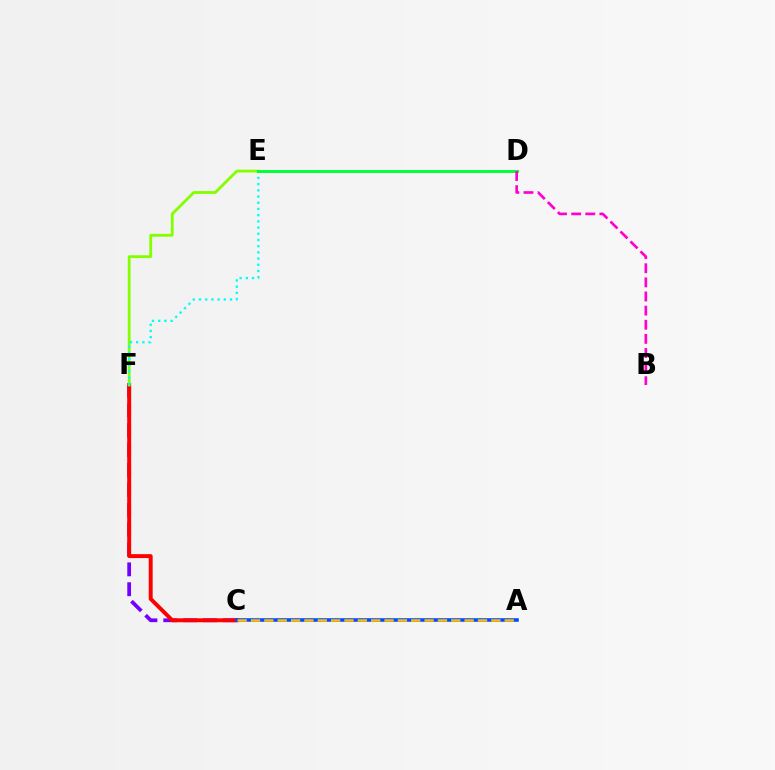{('C', 'F'): [{'color': '#7200ff', 'line_style': 'dashed', 'thickness': 2.7}, {'color': '#ff0000', 'line_style': 'solid', 'thickness': 2.83}], ('E', 'F'): [{'color': '#84ff00', 'line_style': 'solid', 'thickness': 2.03}, {'color': '#00fff6', 'line_style': 'dotted', 'thickness': 1.68}], ('A', 'C'): [{'color': '#004bff', 'line_style': 'solid', 'thickness': 2.56}, {'color': '#ffbd00', 'line_style': 'dashed', 'thickness': 1.81}], ('D', 'E'): [{'color': '#00ff39', 'line_style': 'solid', 'thickness': 2.11}], ('B', 'D'): [{'color': '#ff00cf', 'line_style': 'dashed', 'thickness': 1.92}]}